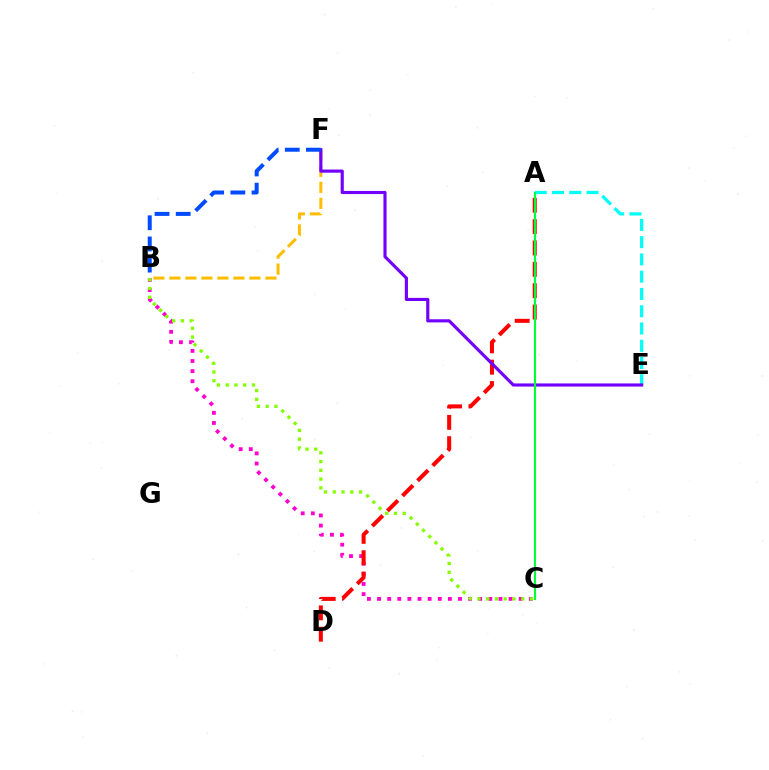{('A', 'E'): [{'color': '#00fff6', 'line_style': 'dashed', 'thickness': 2.34}], ('B', 'C'): [{'color': '#ff00cf', 'line_style': 'dotted', 'thickness': 2.75}, {'color': '#84ff00', 'line_style': 'dotted', 'thickness': 2.38}], ('B', 'F'): [{'color': '#ffbd00', 'line_style': 'dashed', 'thickness': 2.17}, {'color': '#004bff', 'line_style': 'dashed', 'thickness': 2.88}], ('A', 'D'): [{'color': '#ff0000', 'line_style': 'dashed', 'thickness': 2.9}], ('E', 'F'): [{'color': '#7200ff', 'line_style': 'solid', 'thickness': 2.26}], ('A', 'C'): [{'color': '#00ff39', 'line_style': 'solid', 'thickness': 1.53}]}